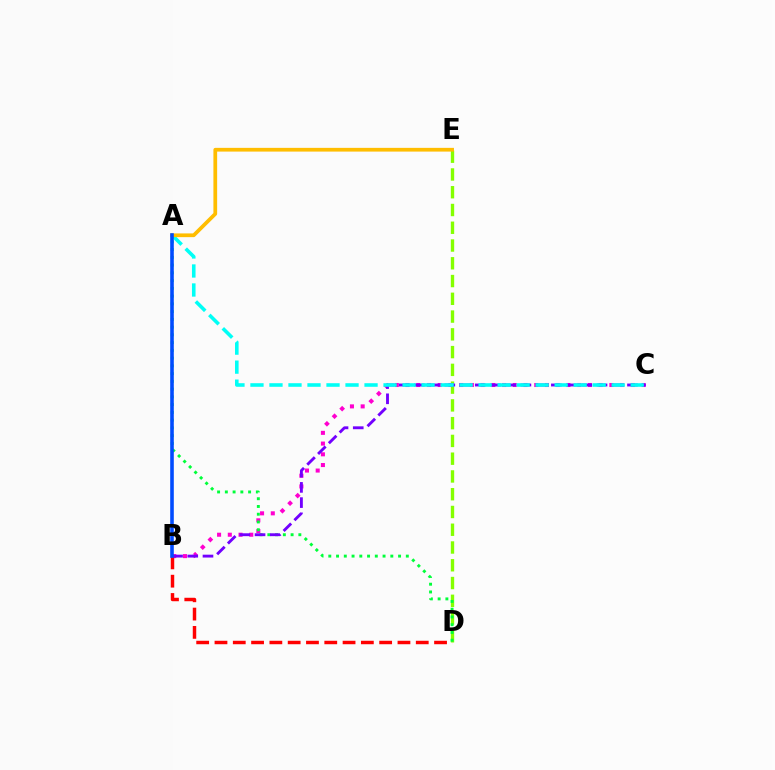{('D', 'E'): [{'color': '#84ff00', 'line_style': 'dashed', 'thickness': 2.41}], ('B', 'C'): [{'color': '#ff00cf', 'line_style': 'dotted', 'thickness': 2.92}, {'color': '#7200ff', 'line_style': 'dashed', 'thickness': 2.07}], ('A', 'D'): [{'color': '#00ff39', 'line_style': 'dotted', 'thickness': 2.11}], ('B', 'D'): [{'color': '#ff0000', 'line_style': 'dashed', 'thickness': 2.49}], ('A', 'C'): [{'color': '#00fff6', 'line_style': 'dashed', 'thickness': 2.58}], ('A', 'E'): [{'color': '#ffbd00', 'line_style': 'solid', 'thickness': 2.69}], ('A', 'B'): [{'color': '#004bff', 'line_style': 'solid', 'thickness': 2.59}]}